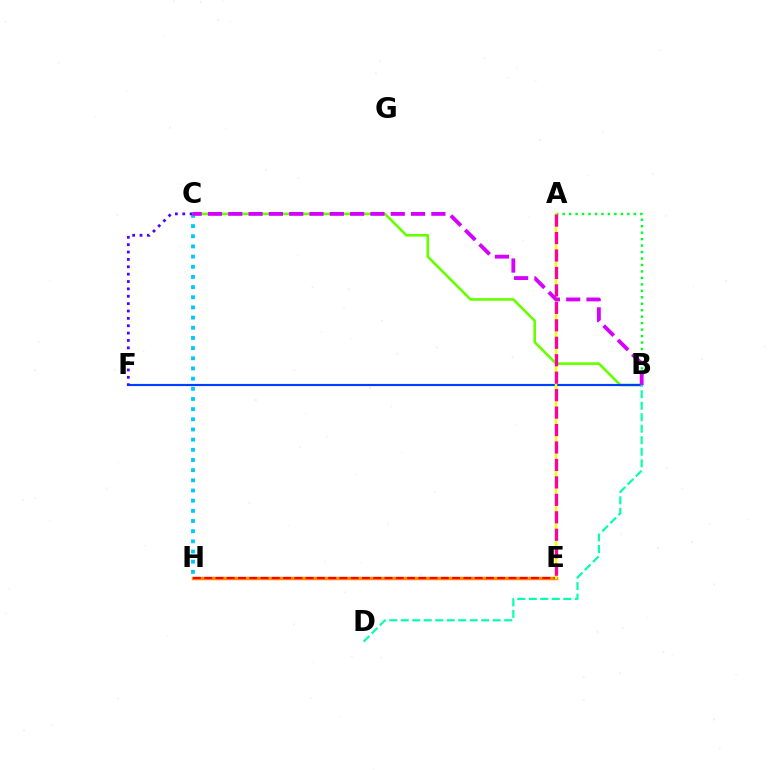{('E', 'H'): [{'color': '#ff8800', 'line_style': 'solid', 'thickness': 2.48}, {'color': '#ff0000', 'line_style': 'dashed', 'thickness': 1.53}], ('C', 'H'): [{'color': '#00c7ff', 'line_style': 'dotted', 'thickness': 2.76}], ('B', 'C'): [{'color': '#66ff00', 'line_style': 'solid', 'thickness': 1.88}, {'color': '#d600ff', 'line_style': 'dashed', 'thickness': 2.76}], ('A', 'B'): [{'color': '#00ff27', 'line_style': 'dotted', 'thickness': 1.76}], ('B', 'F'): [{'color': '#003fff', 'line_style': 'solid', 'thickness': 1.57}], ('B', 'D'): [{'color': '#00ffaf', 'line_style': 'dashed', 'thickness': 1.56}], ('C', 'F'): [{'color': '#4f00ff', 'line_style': 'dotted', 'thickness': 2.0}], ('A', 'E'): [{'color': '#eeff00', 'line_style': 'solid', 'thickness': 1.77}, {'color': '#ff00a0', 'line_style': 'dashed', 'thickness': 2.37}]}